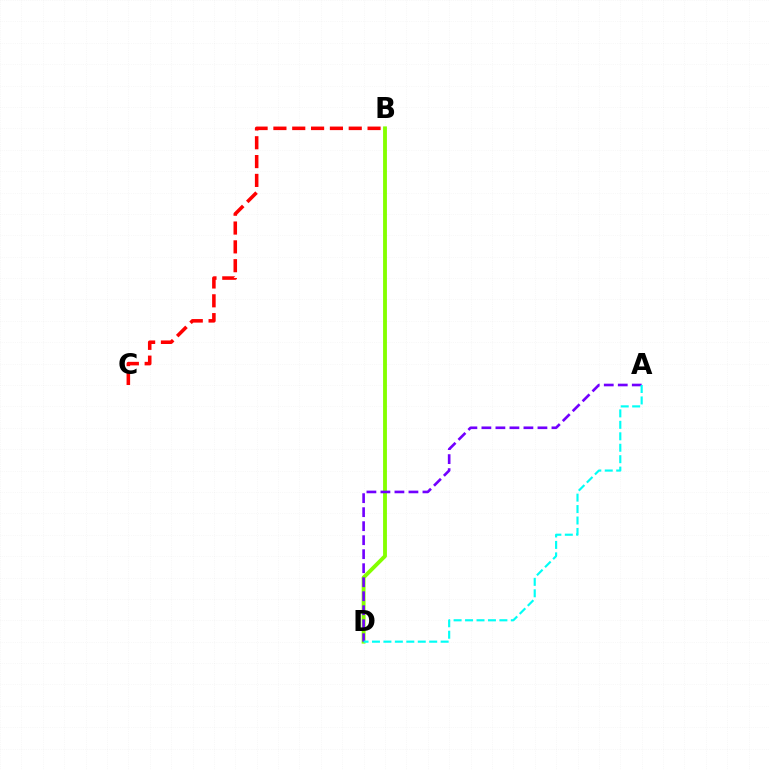{('B', 'D'): [{'color': '#84ff00', 'line_style': 'solid', 'thickness': 2.77}], ('A', 'D'): [{'color': '#7200ff', 'line_style': 'dashed', 'thickness': 1.9}, {'color': '#00fff6', 'line_style': 'dashed', 'thickness': 1.56}], ('B', 'C'): [{'color': '#ff0000', 'line_style': 'dashed', 'thickness': 2.56}]}